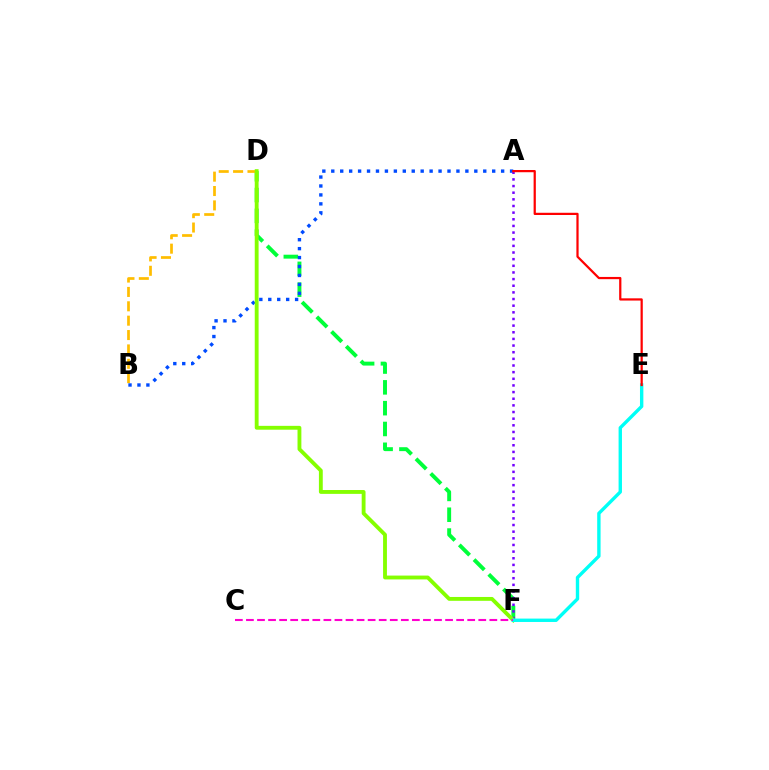{('D', 'F'): [{'color': '#00ff39', 'line_style': 'dashed', 'thickness': 2.83}, {'color': '#84ff00', 'line_style': 'solid', 'thickness': 2.77}], ('B', 'D'): [{'color': '#ffbd00', 'line_style': 'dashed', 'thickness': 1.95}], ('A', 'B'): [{'color': '#004bff', 'line_style': 'dotted', 'thickness': 2.43}], ('A', 'F'): [{'color': '#7200ff', 'line_style': 'dotted', 'thickness': 1.81}], ('E', 'F'): [{'color': '#00fff6', 'line_style': 'solid', 'thickness': 2.44}], ('A', 'E'): [{'color': '#ff0000', 'line_style': 'solid', 'thickness': 1.61}], ('C', 'F'): [{'color': '#ff00cf', 'line_style': 'dashed', 'thickness': 1.5}]}